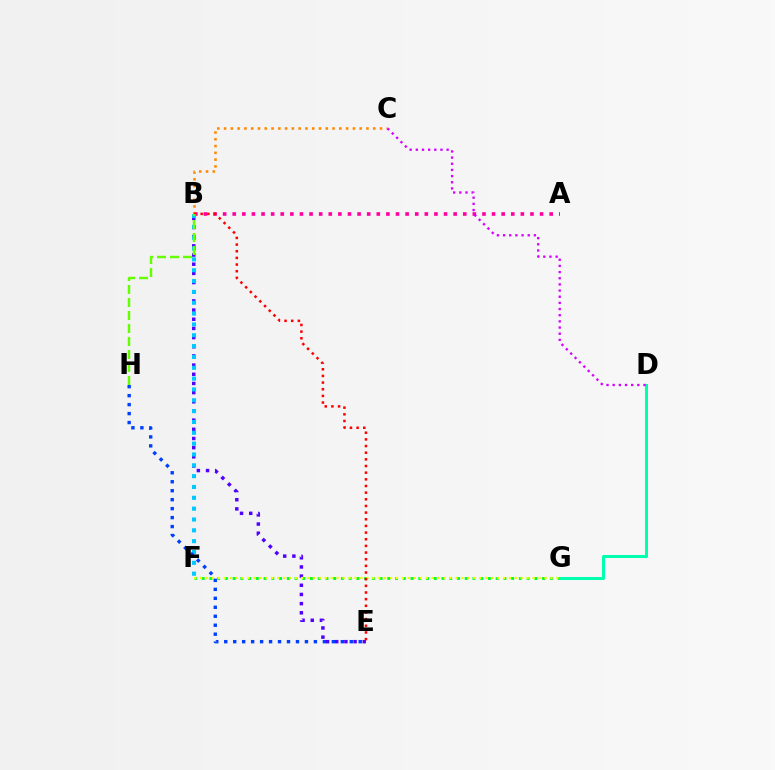{('A', 'B'): [{'color': '#ff00a0', 'line_style': 'dotted', 'thickness': 2.61}], ('B', 'C'): [{'color': '#ff8800', 'line_style': 'dotted', 'thickness': 1.84}], ('B', 'E'): [{'color': '#4f00ff', 'line_style': 'dotted', 'thickness': 2.49}, {'color': '#ff0000', 'line_style': 'dotted', 'thickness': 1.81}], ('F', 'G'): [{'color': '#00ff27', 'line_style': 'dotted', 'thickness': 2.1}, {'color': '#eeff00', 'line_style': 'dotted', 'thickness': 1.61}], ('D', 'G'): [{'color': '#00ffaf', 'line_style': 'solid', 'thickness': 2.19}], ('B', 'F'): [{'color': '#00c7ff', 'line_style': 'dotted', 'thickness': 2.94}], ('C', 'D'): [{'color': '#d600ff', 'line_style': 'dotted', 'thickness': 1.67}], ('B', 'H'): [{'color': '#66ff00', 'line_style': 'dashed', 'thickness': 1.77}], ('E', 'H'): [{'color': '#003fff', 'line_style': 'dotted', 'thickness': 2.44}]}